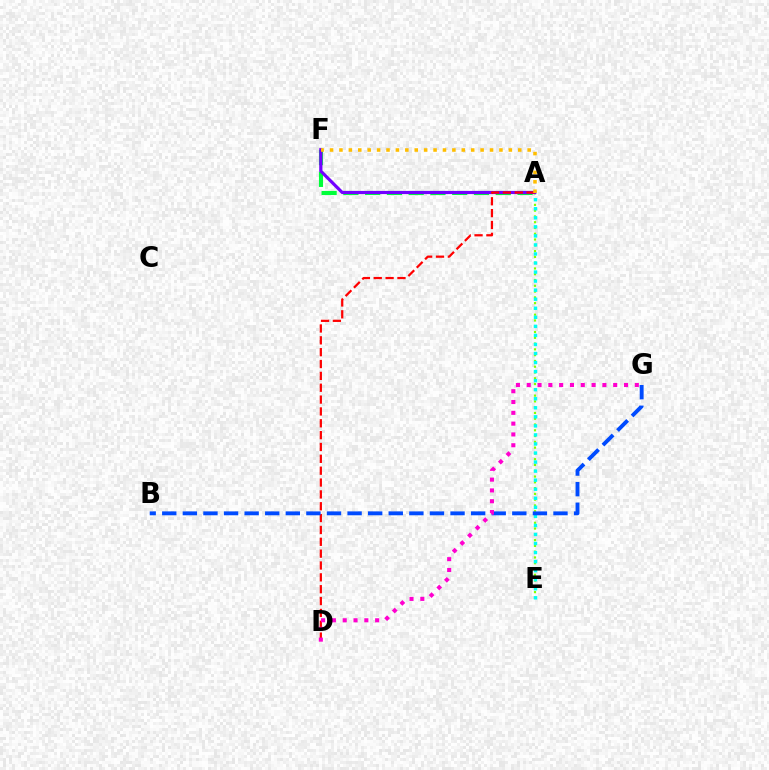{('A', 'E'): [{'color': '#84ff00', 'line_style': 'dotted', 'thickness': 1.57}, {'color': '#00fff6', 'line_style': 'dotted', 'thickness': 2.46}], ('A', 'F'): [{'color': '#00ff39', 'line_style': 'dashed', 'thickness': 2.96}, {'color': '#7200ff', 'line_style': 'solid', 'thickness': 2.29}, {'color': '#ffbd00', 'line_style': 'dotted', 'thickness': 2.56}], ('A', 'D'): [{'color': '#ff0000', 'line_style': 'dashed', 'thickness': 1.61}], ('B', 'G'): [{'color': '#004bff', 'line_style': 'dashed', 'thickness': 2.8}], ('D', 'G'): [{'color': '#ff00cf', 'line_style': 'dotted', 'thickness': 2.94}]}